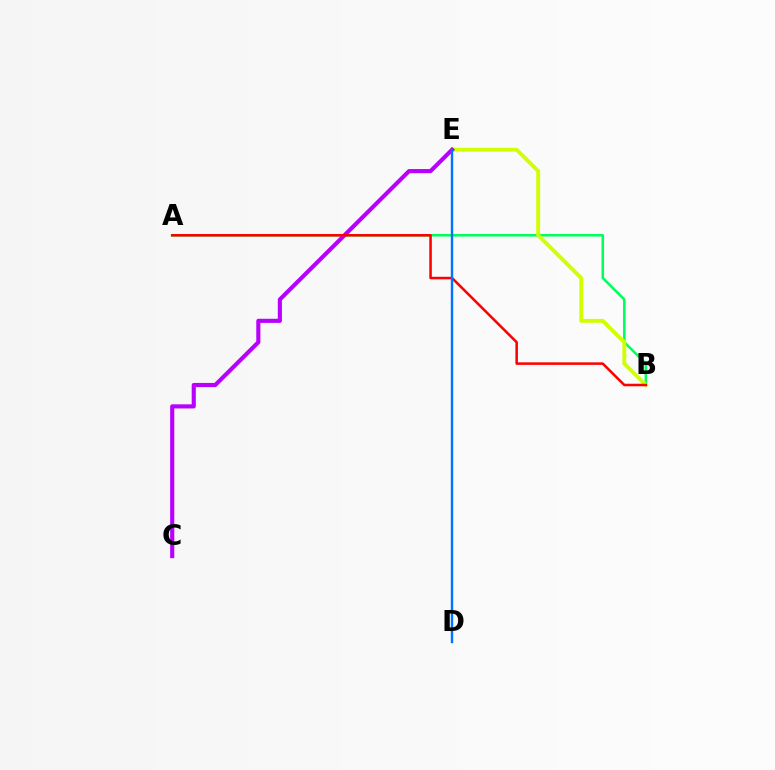{('A', 'B'): [{'color': '#00ff5c', 'line_style': 'solid', 'thickness': 1.84}, {'color': '#ff0000', 'line_style': 'solid', 'thickness': 1.83}], ('B', 'E'): [{'color': '#d1ff00', 'line_style': 'solid', 'thickness': 2.79}], ('C', 'E'): [{'color': '#b900ff', 'line_style': 'solid', 'thickness': 2.97}], ('D', 'E'): [{'color': '#0074ff', 'line_style': 'solid', 'thickness': 1.74}]}